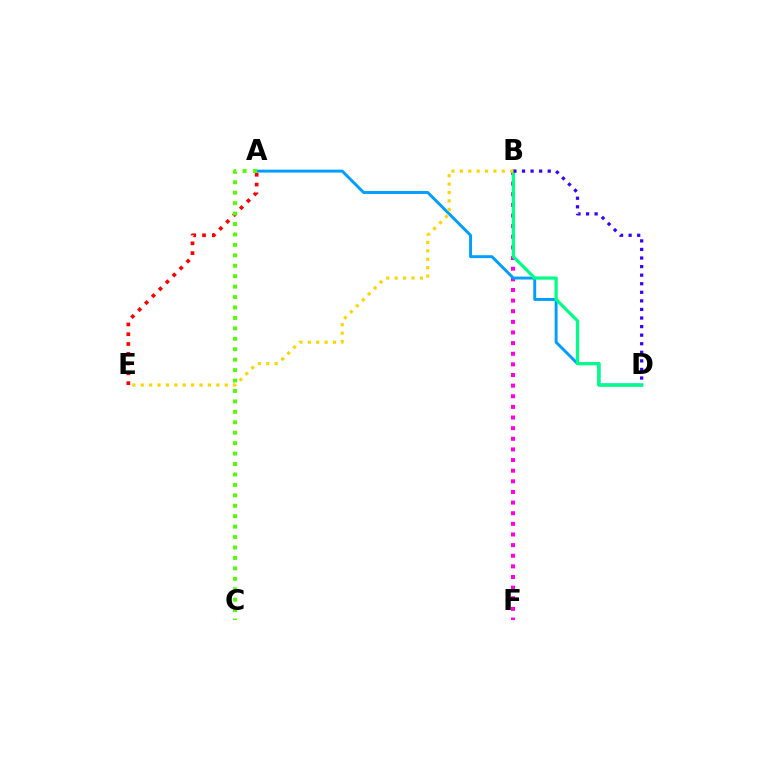{('B', 'F'): [{'color': '#ff00ed', 'line_style': 'dotted', 'thickness': 2.89}], ('A', 'D'): [{'color': '#009eff', 'line_style': 'solid', 'thickness': 2.1}], ('B', 'D'): [{'color': '#00ff86', 'line_style': 'solid', 'thickness': 2.32}, {'color': '#3700ff', 'line_style': 'dotted', 'thickness': 2.33}], ('A', 'E'): [{'color': '#ff0000', 'line_style': 'dotted', 'thickness': 2.66}], ('A', 'C'): [{'color': '#4fff00', 'line_style': 'dotted', 'thickness': 2.84}], ('B', 'E'): [{'color': '#ffd500', 'line_style': 'dotted', 'thickness': 2.28}]}